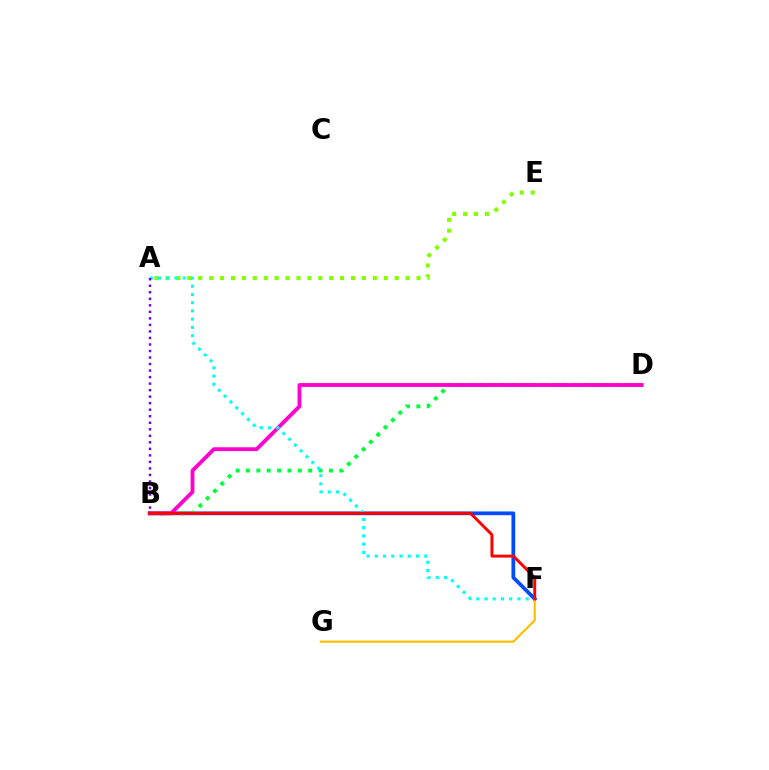{('B', 'F'): [{'color': '#004bff', 'line_style': 'solid', 'thickness': 2.69}, {'color': '#ff0000', 'line_style': 'solid', 'thickness': 2.12}], ('B', 'D'): [{'color': '#00ff39', 'line_style': 'dotted', 'thickness': 2.82}, {'color': '#ff00cf', 'line_style': 'solid', 'thickness': 2.77}], ('A', 'E'): [{'color': '#84ff00', 'line_style': 'dotted', 'thickness': 2.97}], ('A', 'F'): [{'color': '#00fff6', 'line_style': 'dotted', 'thickness': 2.24}], ('F', 'G'): [{'color': '#ffbd00', 'line_style': 'solid', 'thickness': 1.56}], ('A', 'B'): [{'color': '#7200ff', 'line_style': 'dotted', 'thickness': 1.77}]}